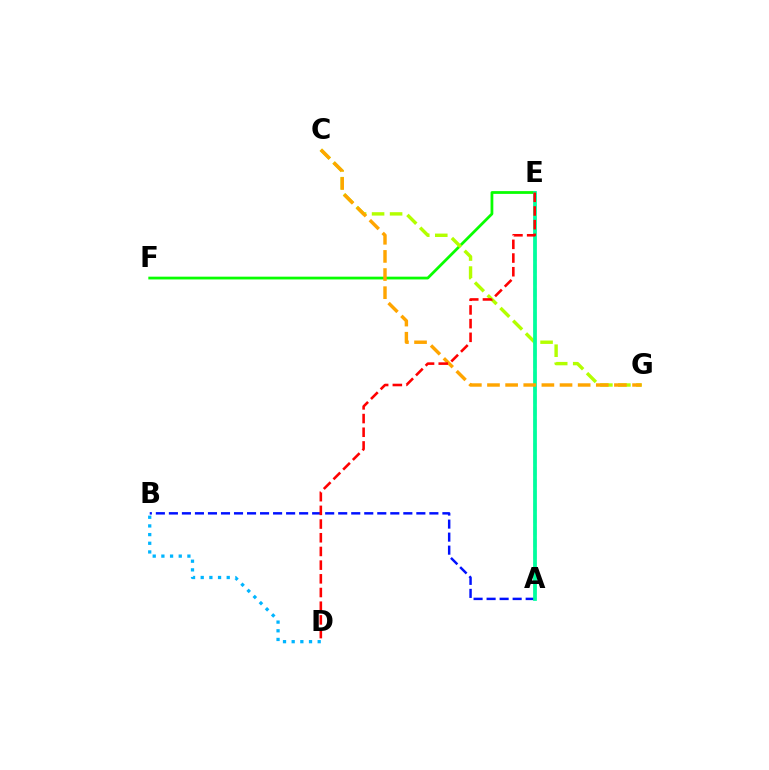{('A', 'E'): [{'color': '#9b00ff', 'line_style': 'dashed', 'thickness': 1.62}, {'color': '#ff00bd', 'line_style': 'dashed', 'thickness': 1.52}, {'color': '#00ff9d', 'line_style': 'solid', 'thickness': 2.69}], ('A', 'B'): [{'color': '#0010ff', 'line_style': 'dashed', 'thickness': 1.77}], ('E', 'F'): [{'color': '#08ff00', 'line_style': 'solid', 'thickness': 1.99}], ('C', 'G'): [{'color': '#b3ff00', 'line_style': 'dashed', 'thickness': 2.45}, {'color': '#ffa500', 'line_style': 'dashed', 'thickness': 2.46}], ('B', 'D'): [{'color': '#00b5ff', 'line_style': 'dotted', 'thickness': 2.36}], ('D', 'E'): [{'color': '#ff0000', 'line_style': 'dashed', 'thickness': 1.86}]}